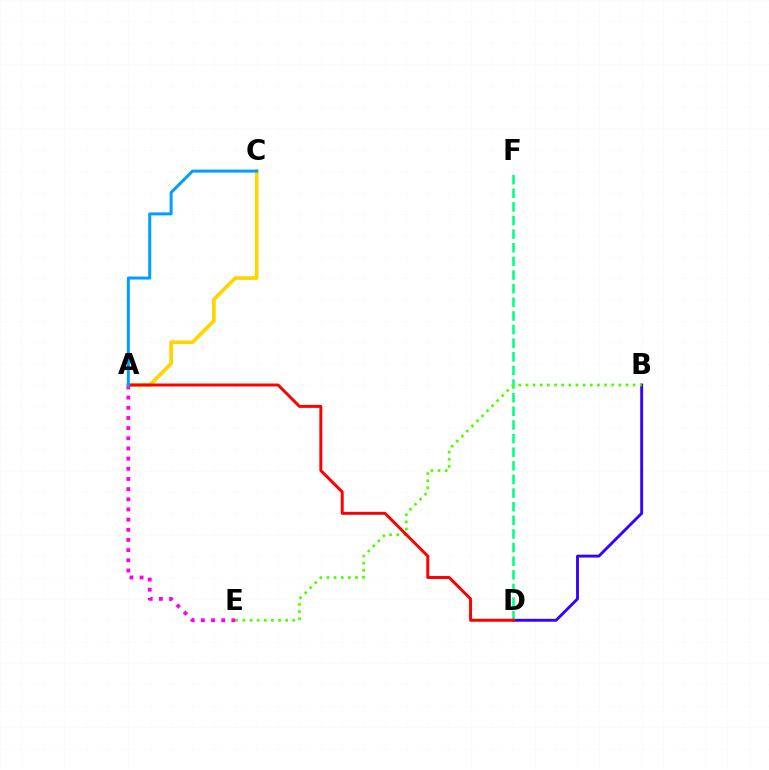{('B', 'D'): [{'color': '#3700ff', 'line_style': 'solid', 'thickness': 2.07}], ('D', 'F'): [{'color': '#00ff86', 'line_style': 'dashed', 'thickness': 1.85}], ('B', 'E'): [{'color': '#4fff00', 'line_style': 'dotted', 'thickness': 1.94}], ('A', 'E'): [{'color': '#ff00ed', 'line_style': 'dotted', 'thickness': 2.76}], ('A', 'C'): [{'color': '#ffd500', 'line_style': 'solid', 'thickness': 2.63}, {'color': '#009eff', 'line_style': 'solid', 'thickness': 2.16}], ('A', 'D'): [{'color': '#ff0000', 'line_style': 'solid', 'thickness': 2.13}]}